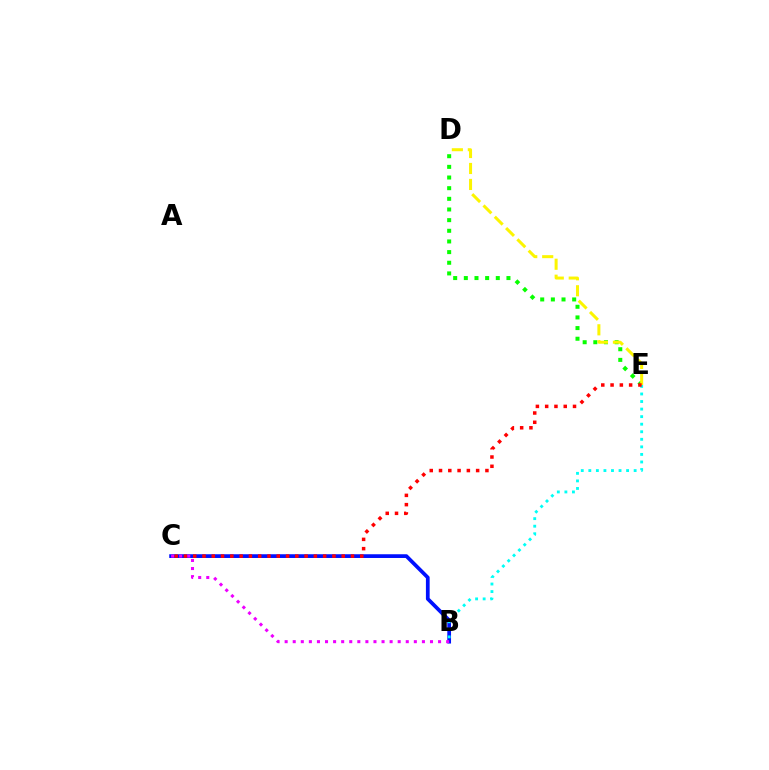{('B', 'C'): [{'color': '#0010ff', 'line_style': 'solid', 'thickness': 2.69}, {'color': '#ee00ff', 'line_style': 'dotted', 'thickness': 2.19}], ('D', 'E'): [{'color': '#08ff00', 'line_style': 'dotted', 'thickness': 2.89}, {'color': '#fcf500', 'line_style': 'dashed', 'thickness': 2.17}], ('B', 'E'): [{'color': '#00fff6', 'line_style': 'dotted', 'thickness': 2.05}], ('C', 'E'): [{'color': '#ff0000', 'line_style': 'dotted', 'thickness': 2.52}]}